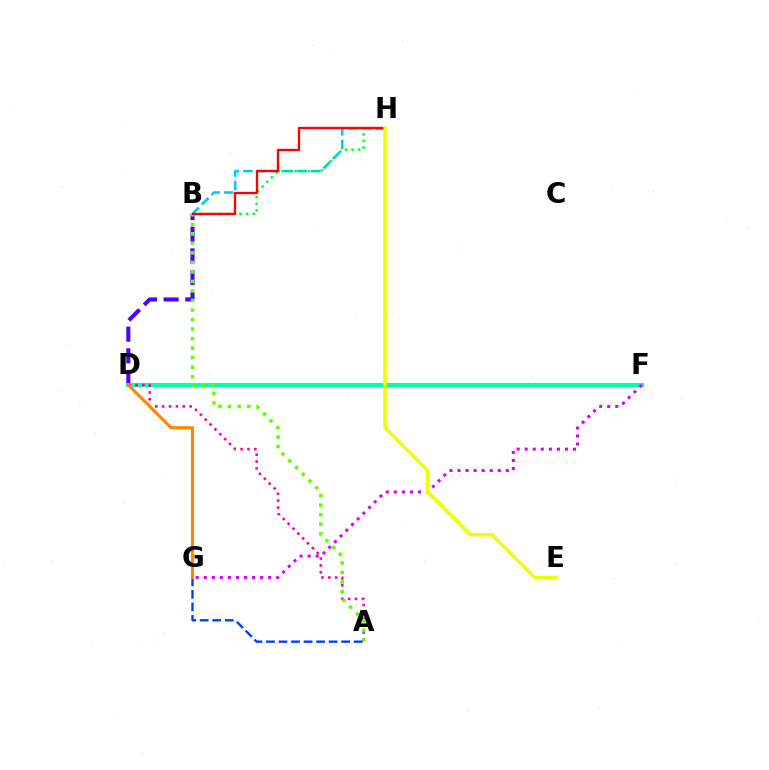{('B', 'D'): [{'color': '#4f00ff', 'line_style': 'dashed', 'thickness': 2.94}], ('B', 'H'): [{'color': '#00c7ff', 'line_style': 'dashed', 'thickness': 1.84}, {'color': '#00ff27', 'line_style': 'dotted', 'thickness': 1.79}, {'color': '#ff0000', 'line_style': 'solid', 'thickness': 1.7}], ('D', 'F'): [{'color': '#00ffaf', 'line_style': 'solid', 'thickness': 2.99}], ('A', 'D'): [{'color': '#ff00a0', 'line_style': 'dotted', 'thickness': 1.87}], ('A', 'B'): [{'color': '#66ff00', 'line_style': 'dotted', 'thickness': 2.59}], ('A', 'G'): [{'color': '#003fff', 'line_style': 'dashed', 'thickness': 1.7}], ('F', 'G'): [{'color': '#d600ff', 'line_style': 'dotted', 'thickness': 2.19}], ('E', 'H'): [{'color': '#eeff00', 'line_style': 'solid', 'thickness': 2.54}], ('D', 'G'): [{'color': '#ff8800', 'line_style': 'solid', 'thickness': 2.27}]}